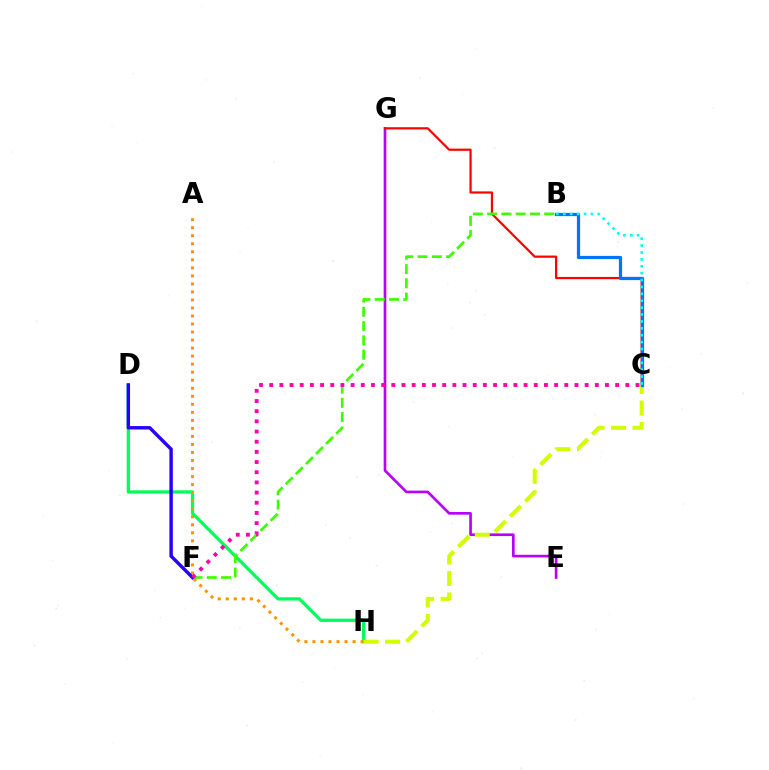{('E', 'G'): [{'color': '#b900ff', 'line_style': 'solid', 'thickness': 1.92}], ('C', 'G'): [{'color': '#ff0000', 'line_style': 'solid', 'thickness': 1.6}], ('D', 'H'): [{'color': '#00ff5c', 'line_style': 'solid', 'thickness': 2.35}], ('B', 'F'): [{'color': '#3dff00', 'line_style': 'dashed', 'thickness': 1.94}], ('A', 'H'): [{'color': '#ff9400', 'line_style': 'dotted', 'thickness': 2.18}], ('C', 'H'): [{'color': '#d1ff00', 'line_style': 'dashed', 'thickness': 2.91}], ('D', 'F'): [{'color': '#2500ff', 'line_style': 'solid', 'thickness': 2.46}], ('B', 'C'): [{'color': '#0074ff', 'line_style': 'solid', 'thickness': 2.32}, {'color': '#00fff6', 'line_style': 'dotted', 'thickness': 1.87}], ('C', 'F'): [{'color': '#ff00ac', 'line_style': 'dotted', 'thickness': 2.76}]}